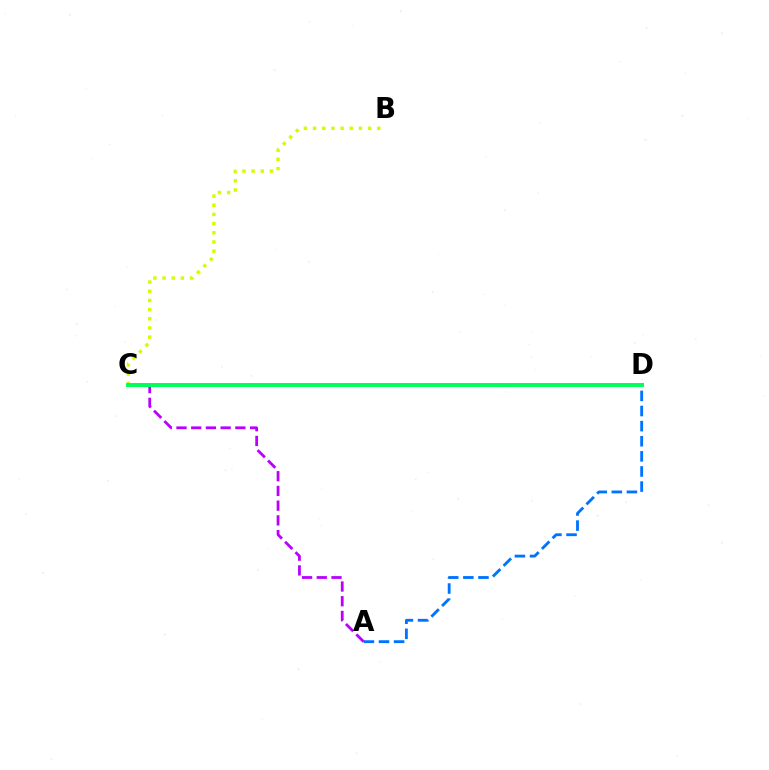{('A', 'D'): [{'color': '#0074ff', 'line_style': 'dashed', 'thickness': 2.05}], ('B', 'C'): [{'color': '#d1ff00', 'line_style': 'dotted', 'thickness': 2.49}], ('C', 'D'): [{'color': '#ff0000', 'line_style': 'dashed', 'thickness': 1.61}, {'color': '#00ff5c', 'line_style': 'solid', 'thickness': 2.85}], ('A', 'C'): [{'color': '#b900ff', 'line_style': 'dashed', 'thickness': 2.0}]}